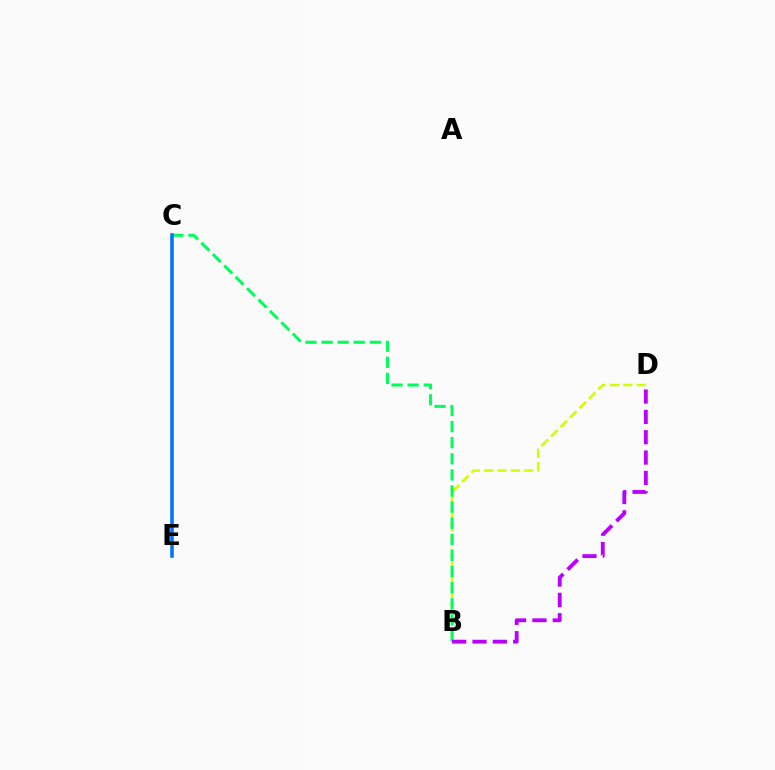{('C', 'E'): [{'color': '#ff0000', 'line_style': 'dashed', 'thickness': 1.51}, {'color': '#0074ff', 'line_style': 'solid', 'thickness': 2.56}], ('B', 'D'): [{'color': '#d1ff00', 'line_style': 'dashed', 'thickness': 1.81}, {'color': '#b900ff', 'line_style': 'dashed', 'thickness': 2.76}], ('B', 'C'): [{'color': '#00ff5c', 'line_style': 'dashed', 'thickness': 2.19}]}